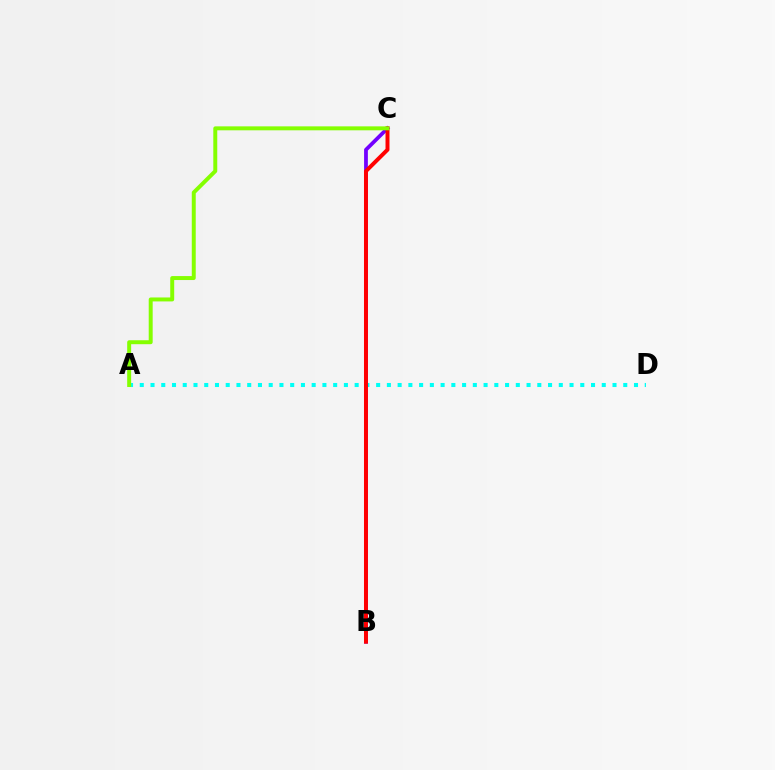{('A', 'D'): [{'color': '#00fff6', 'line_style': 'dotted', 'thickness': 2.92}], ('B', 'C'): [{'color': '#7200ff', 'line_style': 'solid', 'thickness': 2.72}, {'color': '#ff0000', 'line_style': 'solid', 'thickness': 2.85}], ('A', 'C'): [{'color': '#84ff00', 'line_style': 'solid', 'thickness': 2.85}]}